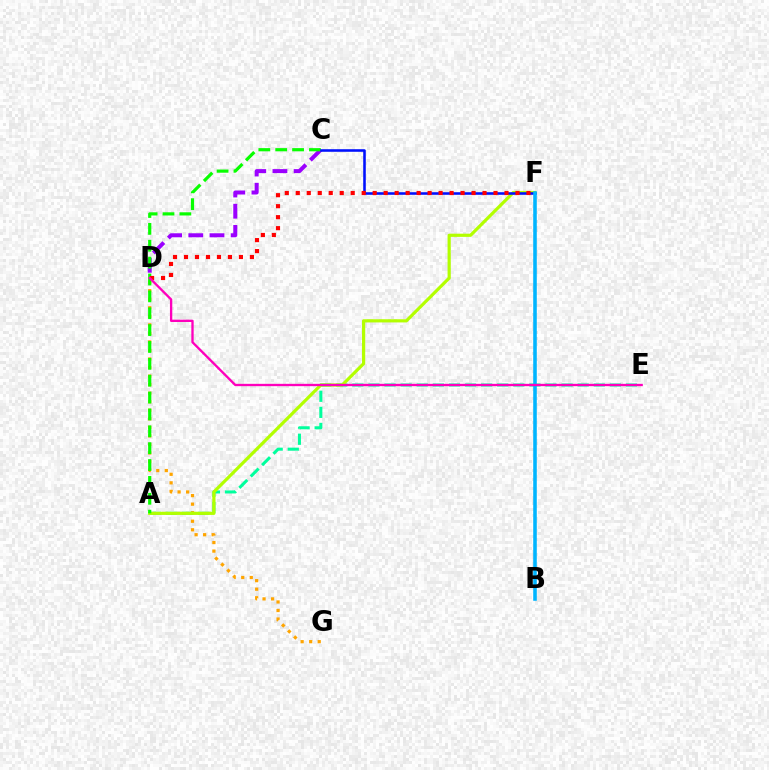{('D', 'G'): [{'color': '#ffa500', 'line_style': 'dotted', 'thickness': 2.32}], ('A', 'E'): [{'color': '#00ff9d', 'line_style': 'dashed', 'thickness': 2.19}], ('C', 'D'): [{'color': '#9b00ff', 'line_style': 'dashed', 'thickness': 2.88}], ('A', 'F'): [{'color': '#b3ff00', 'line_style': 'solid', 'thickness': 2.3}], ('A', 'C'): [{'color': '#08ff00', 'line_style': 'dashed', 'thickness': 2.29}], ('C', 'F'): [{'color': '#0010ff', 'line_style': 'solid', 'thickness': 1.85}], ('D', 'F'): [{'color': '#ff0000', 'line_style': 'dotted', 'thickness': 2.98}], ('B', 'F'): [{'color': '#00b5ff', 'line_style': 'solid', 'thickness': 2.57}], ('D', 'E'): [{'color': '#ff00bd', 'line_style': 'solid', 'thickness': 1.68}]}